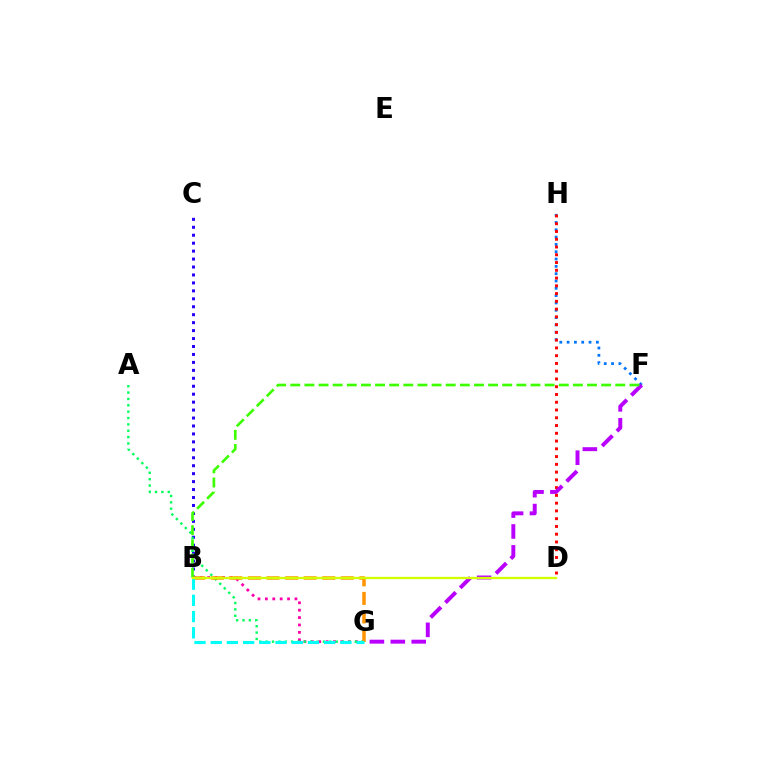{('B', 'G'): [{'color': '#ff00ac', 'line_style': 'dotted', 'thickness': 2.01}, {'color': '#ff9400', 'line_style': 'dashed', 'thickness': 2.52}, {'color': '#00fff6', 'line_style': 'dashed', 'thickness': 2.2}], ('B', 'C'): [{'color': '#2500ff', 'line_style': 'dotted', 'thickness': 2.16}], ('F', 'H'): [{'color': '#0074ff', 'line_style': 'dotted', 'thickness': 1.99}], ('D', 'H'): [{'color': '#ff0000', 'line_style': 'dotted', 'thickness': 2.11}], ('A', 'G'): [{'color': '#00ff5c', 'line_style': 'dotted', 'thickness': 1.73}], ('F', 'G'): [{'color': '#b900ff', 'line_style': 'dashed', 'thickness': 2.84}], ('B', 'F'): [{'color': '#3dff00', 'line_style': 'dashed', 'thickness': 1.92}], ('B', 'D'): [{'color': '#d1ff00', 'line_style': 'solid', 'thickness': 1.65}]}